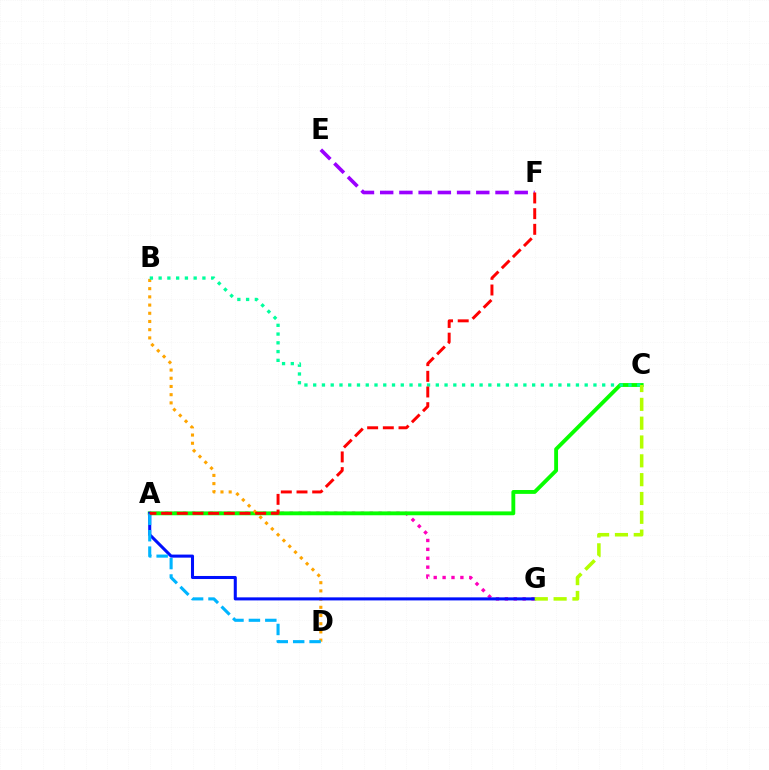{('A', 'G'): [{'color': '#ff00bd', 'line_style': 'dotted', 'thickness': 2.42}, {'color': '#0010ff', 'line_style': 'solid', 'thickness': 2.2}], ('A', 'C'): [{'color': '#08ff00', 'line_style': 'solid', 'thickness': 2.78}], ('B', 'D'): [{'color': '#ffa500', 'line_style': 'dotted', 'thickness': 2.23}], ('A', 'D'): [{'color': '#00b5ff', 'line_style': 'dashed', 'thickness': 2.23}], ('B', 'C'): [{'color': '#00ff9d', 'line_style': 'dotted', 'thickness': 2.38}], ('E', 'F'): [{'color': '#9b00ff', 'line_style': 'dashed', 'thickness': 2.61}], ('A', 'F'): [{'color': '#ff0000', 'line_style': 'dashed', 'thickness': 2.13}], ('C', 'G'): [{'color': '#b3ff00', 'line_style': 'dashed', 'thickness': 2.56}]}